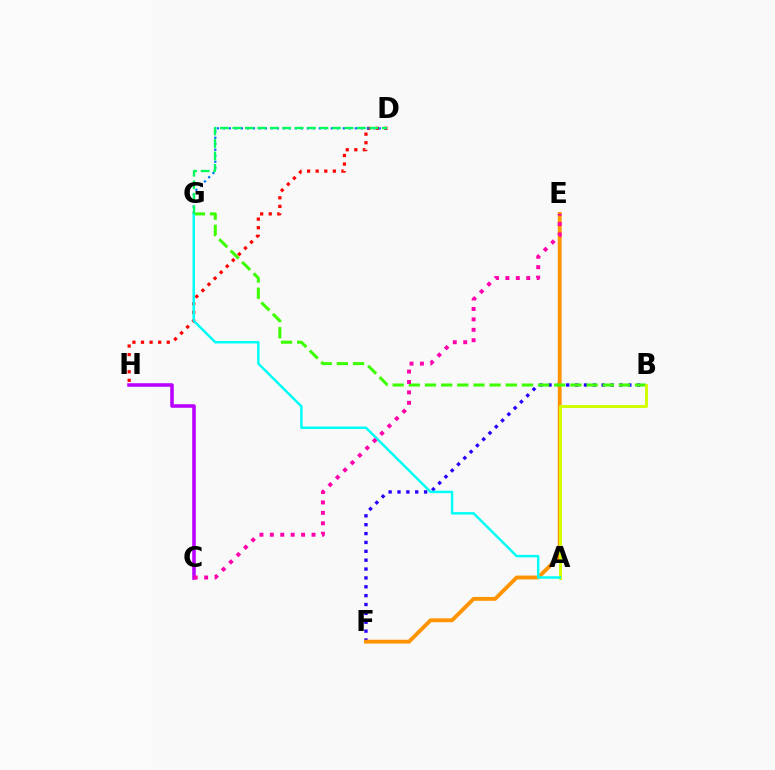{('D', 'H'): [{'color': '#ff0000', 'line_style': 'dotted', 'thickness': 2.33}], ('D', 'G'): [{'color': '#0074ff', 'line_style': 'dotted', 'thickness': 1.63}, {'color': '#00ff5c', 'line_style': 'dashed', 'thickness': 1.69}], ('B', 'F'): [{'color': '#2500ff', 'line_style': 'dotted', 'thickness': 2.41}], ('E', 'F'): [{'color': '#ff9400', 'line_style': 'solid', 'thickness': 2.78}], ('B', 'G'): [{'color': '#3dff00', 'line_style': 'dashed', 'thickness': 2.2}], ('C', 'H'): [{'color': '#b900ff', 'line_style': 'solid', 'thickness': 2.56}], ('A', 'B'): [{'color': '#d1ff00', 'line_style': 'solid', 'thickness': 2.14}], ('A', 'G'): [{'color': '#00fff6', 'line_style': 'solid', 'thickness': 1.78}], ('C', 'E'): [{'color': '#ff00ac', 'line_style': 'dotted', 'thickness': 2.83}]}